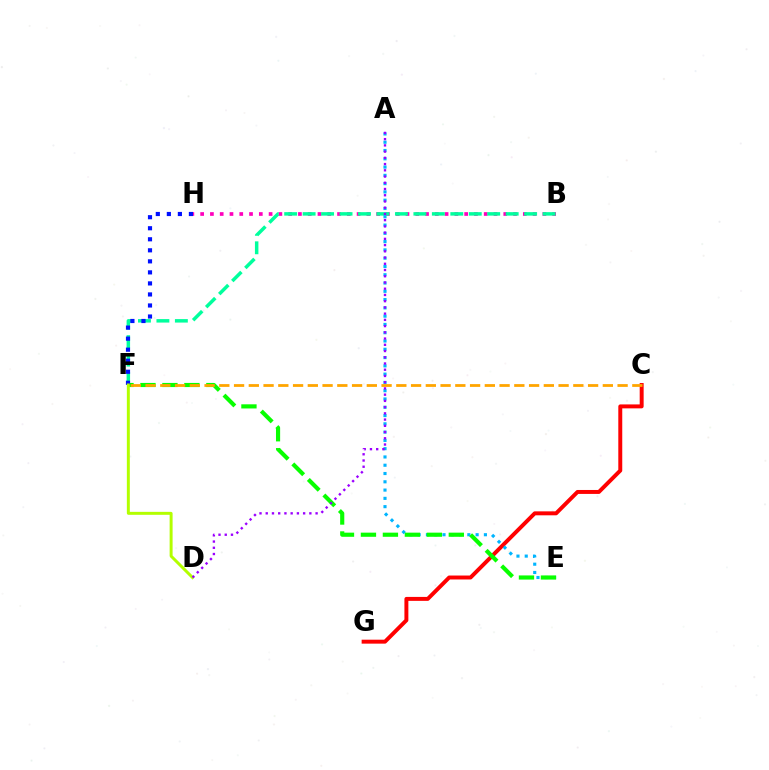{('B', 'H'): [{'color': '#ff00bd', 'line_style': 'dotted', 'thickness': 2.66}], ('B', 'F'): [{'color': '#00ff9d', 'line_style': 'dashed', 'thickness': 2.51}], ('C', 'G'): [{'color': '#ff0000', 'line_style': 'solid', 'thickness': 2.84}], ('A', 'E'): [{'color': '#00b5ff', 'line_style': 'dotted', 'thickness': 2.25}], ('E', 'F'): [{'color': '#08ff00', 'line_style': 'dashed', 'thickness': 2.98}], ('F', 'H'): [{'color': '#0010ff', 'line_style': 'dotted', 'thickness': 3.0}], ('D', 'F'): [{'color': '#b3ff00', 'line_style': 'solid', 'thickness': 2.14}], ('A', 'D'): [{'color': '#9b00ff', 'line_style': 'dotted', 'thickness': 1.69}], ('C', 'F'): [{'color': '#ffa500', 'line_style': 'dashed', 'thickness': 2.0}]}